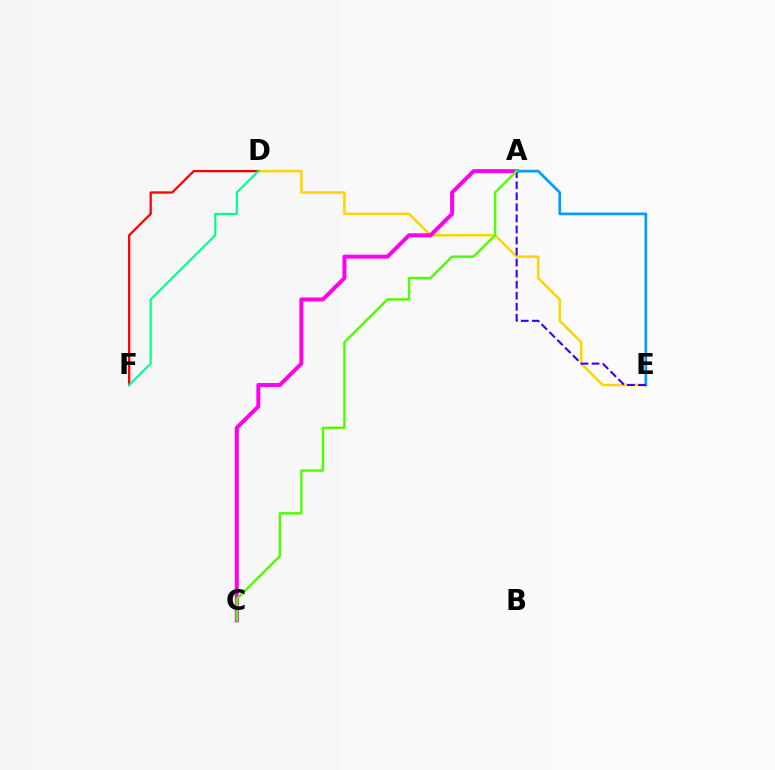{('D', 'E'): [{'color': '#ffd500', 'line_style': 'solid', 'thickness': 1.81}], ('A', 'C'): [{'color': '#ff00ed', 'line_style': 'solid', 'thickness': 2.85}, {'color': '#4fff00', 'line_style': 'solid', 'thickness': 1.74}], ('D', 'F'): [{'color': '#ff0000', 'line_style': 'solid', 'thickness': 1.64}, {'color': '#00ff86', 'line_style': 'solid', 'thickness': 1.52}], ('A', 'E'): [{'color': '#009eff', 'line_style': 'solid', 'thickness': 1.95}, {'color': '#3700ff', 'line_style': 'dashed', 'thickness': 1.5}]}